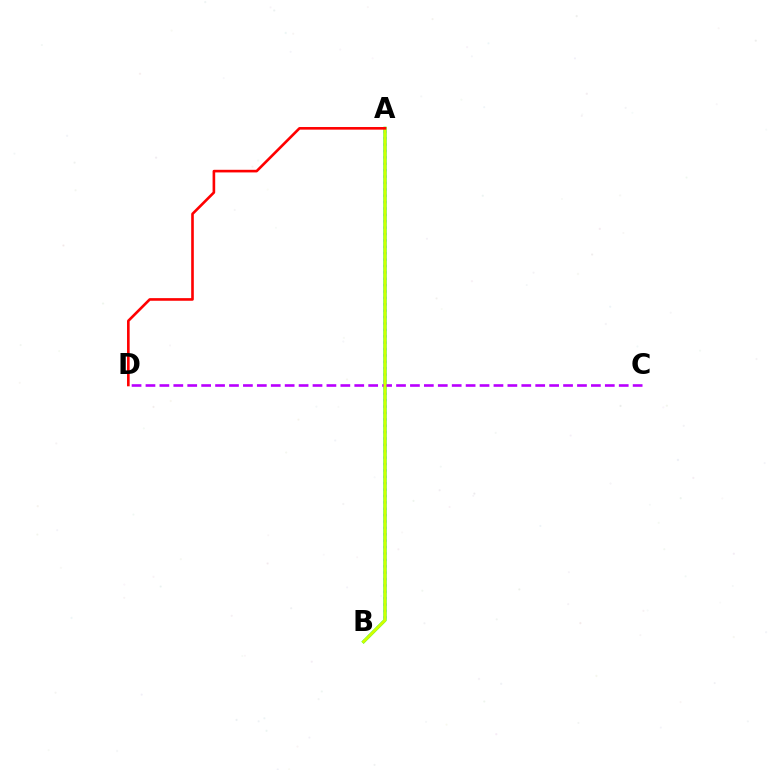{('A', 'B'): [{'color': '#00ff5c', 'line_style': 'solid', 'thickness': 2.26}, {'color': '#0074ff', 'line_style': 'dotted', 'thickness': 1.74}, {'color': '#d1ff00', 'line_style': 'solid', 'thickness': 2.13}], ('C', 'D'): [{'color': '#b900ff', 'line_style': 'dashed', 'thickness': 1.89}], ('A', 'D'): [{'color': '#ff0000', 'line_style': 'solid', 'thickness': 1.89}]}